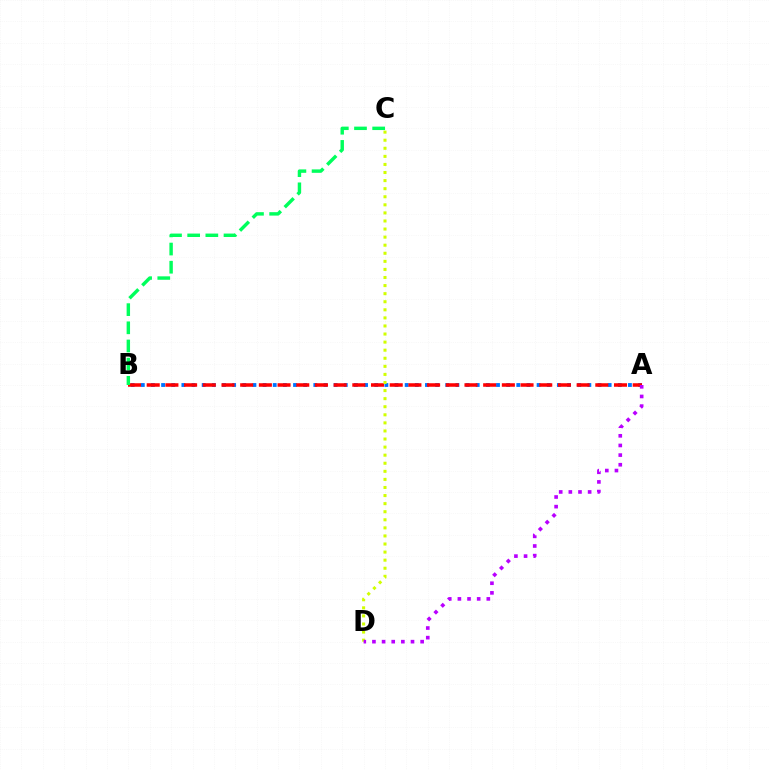{('A', 'B'): [{'color': '#0074ff', 'line_style': 'dotted', 'thickness': 2.76}, {'color': '#ff0000', 'line_style': 'dashed', 'thickness': 2.54}], ('C', 'D'): [{'color': '#d1ff00', 'line_style': 'dotted', 'thickness': 2.19}], ('A', 'D'): [{'color': '#b900ff', 'line_style': 'dotted', 'thickness': 2.62}], ('B', 'C'): [{'color': '#00ff5c', 'line_style': 'dashed', 'thickness': 2.47}]}